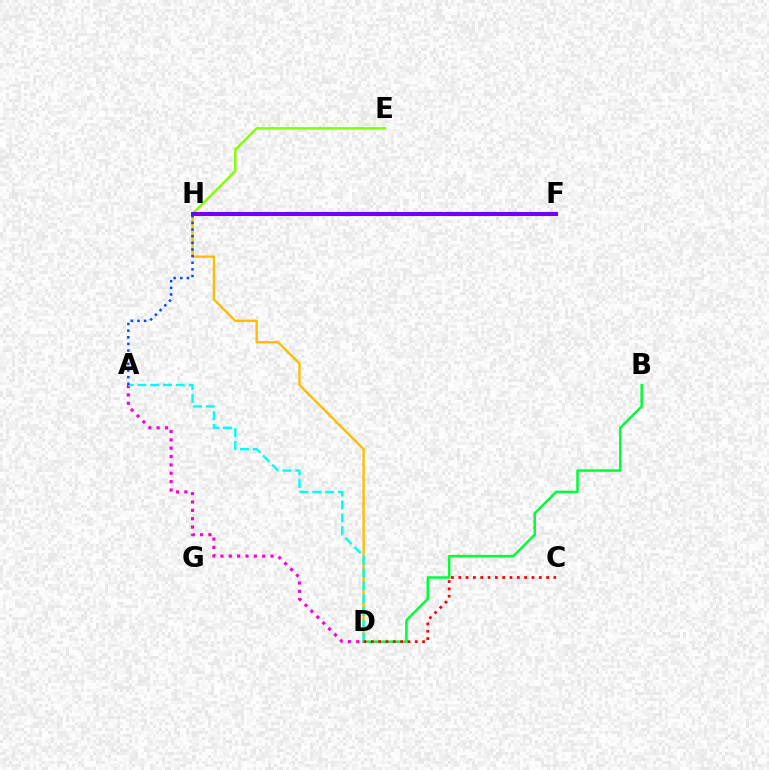{('D', 'H'): [{'color': '#ffbd00', 'line_style': 'solid', 'thickness': 1.7}], ('E', 'H'): [{'color': '#84ff00', 'line_style': 'solid', 'thickness': 1.76}], ('F', 'H'): [{'color': '#7200ff', 'line_style': 'solid', 'thickness': 2.93}], ('B', 'D'): [{'color': '#00ff39', 'line_style': 'solid', 'thickness': 1.79}], ('A', 'D'): [{'color': '#ff00cf', 'line_style': 'dotted', 'thickness': 2.27}, {'color': '#00fff6', 'line_style': 'dashed', 'thickness': 1.74}], ('C', 'D'): [{'color': '#ff0000', 'line_style': 'dotted', 'thickness': 1.99}], ('A', 'H'): [{'color': '#004bff', 'line_style': 'dotted', 'thickness': 1.8}]}